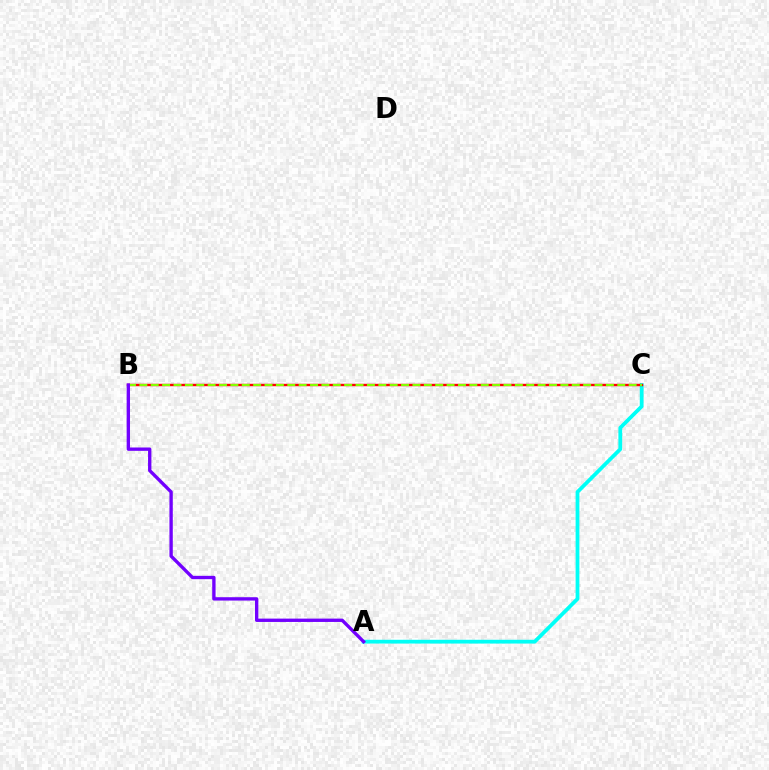{('A', 'C'): [{'color': '#00fff6', 'line_style': 'solid', 'thickness': 2.72}], ('B', 'C'): [{'color': '#ff0000', 'line_style': 'solid', 'thickness': 1.73}, {'color': '#84ff00', 'line_style': 'dashed', 'thickness': 1.55}], ('A', 'B'): [{'color': '#7200ff', 'line_style': 'solid', 'thickness': 2.41}]}